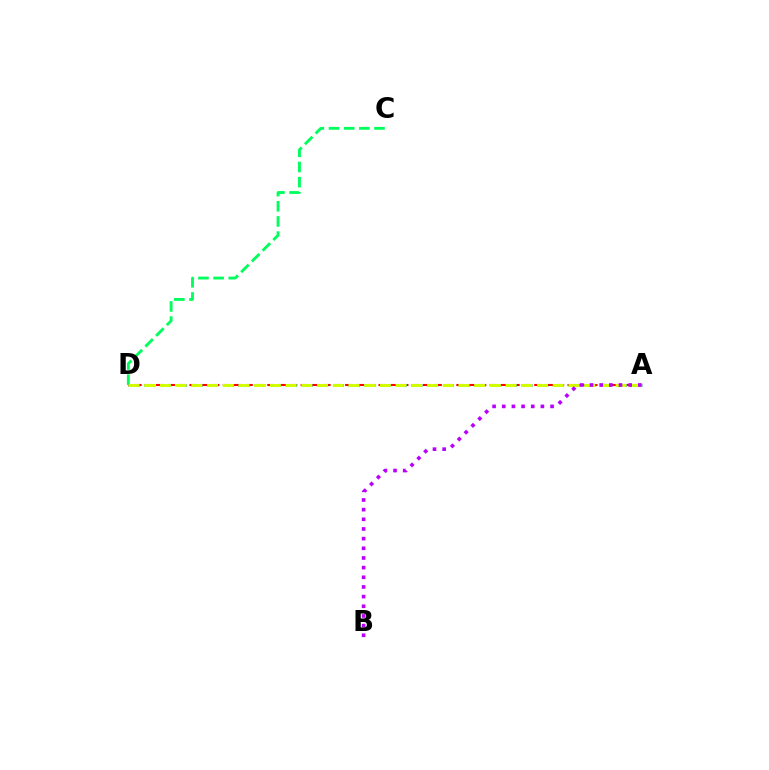{('A', 'D'): [{'color': '#ff0000', 'line_style': 'dashed', 'thickness': 1.51}, {'color': '#0074ff', 'line_style': 'dotted', 'thickness': 2.14}, {'color': '#d1ff00', 'line_style': 'dashed', 'thickness': 2.13}], ('C', 'D'): [{'color': '#00ff5c', 'line_style': 'dashed', 'thickness': 2.06}], ('A', 'B'): [{'color': '#b900ff', 'line_style': 'dotted', 'thickness': 2.63}]}